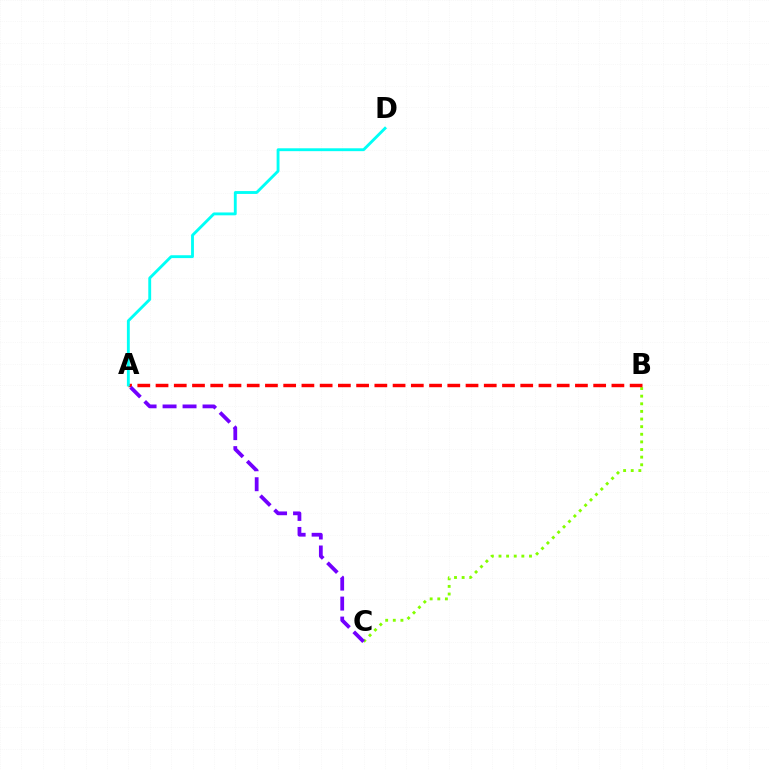{('B', 'C'): [{'color': '#84ff00', 'line_style': 'dotted', 'thickness': 2.07}], ('A', 'B'): [{'color': '#ff0000', 'line_style': 'dashed', 'thickness': 2.48}], ('A', 'D'): [{'color': '#00fff6', 'line_style': 'solid', 'thickness': 2.06}], ('A', 'C'): [{'color': '#7200ff', 'line_style': 'dashed', 'thickness': 2.71}]}